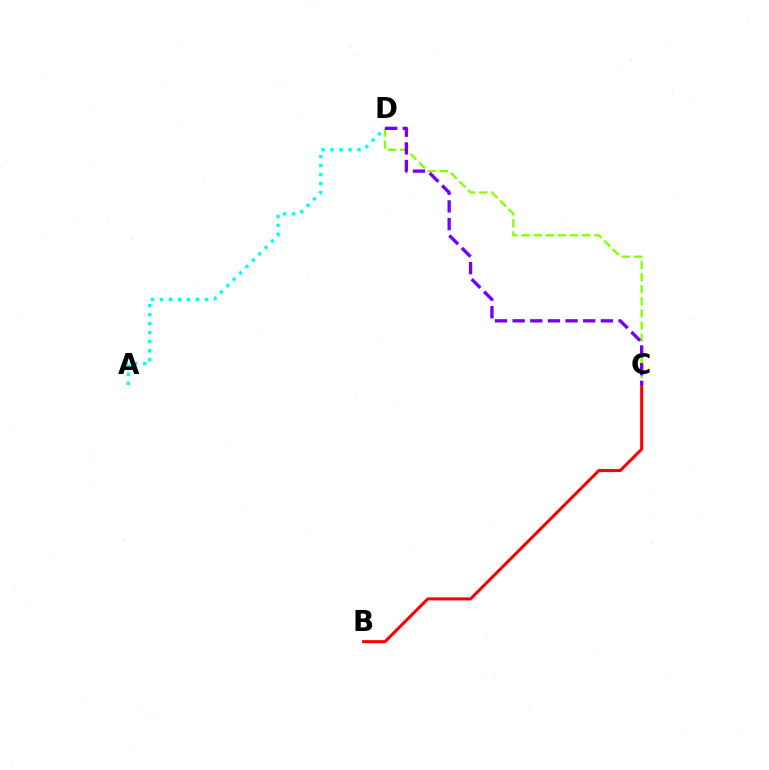{('A', 'D'): [{'color': '#00fff6', 'line_style': 'dotted', 'thickness': 2.45}], ('C', 'D'): [{'color': '#84ff00', 'line_style': 'dashed', 'thickness': 1.64}, {'color': '#7200ff', 'line_style': 'dashed', 'thickness': 2.4}], ('B', 'C'): [{'color': '#ff0000', 'line_style': 'solid', 'thickness': 2.19}]}